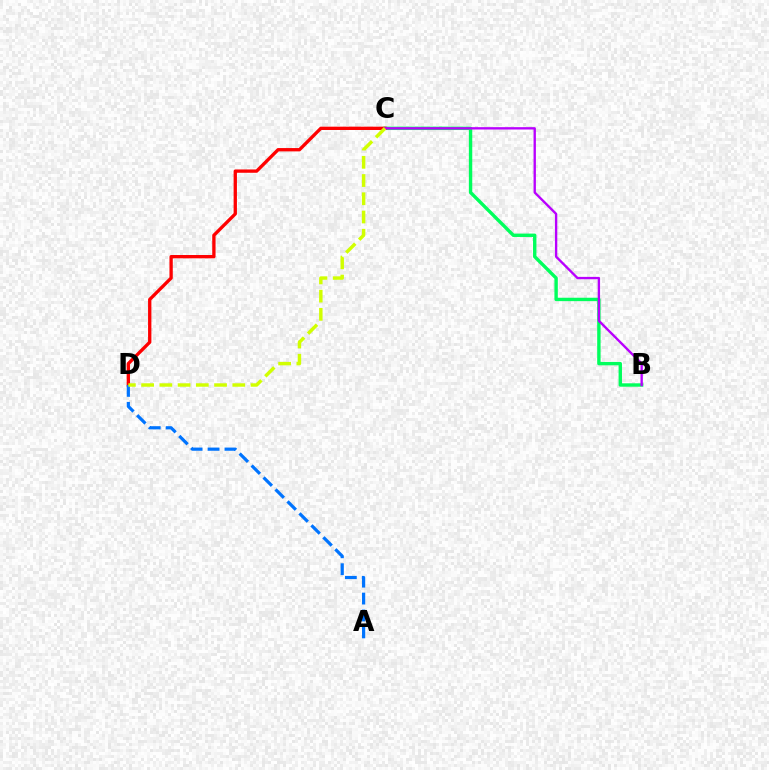{('B', 'C'): [{'color': '#00ff5c', 'line_style': 'solid', 'thickness': 2.44}, {'color': '#b900ff', 'line_style': 'solid', 'thickness': 1.69}], ('C', 'D'): [{'color': '#ff0000', 'line_style': 'solid', 'thickness': 2.39}, {'color': '#d1ff00', 'line_style': 'dashed', 'thickness': 2.48}], ('A', 'D'): [{'color': '#0074ff', 'line_style': 'dashed', 'thickness': 2.3}]}